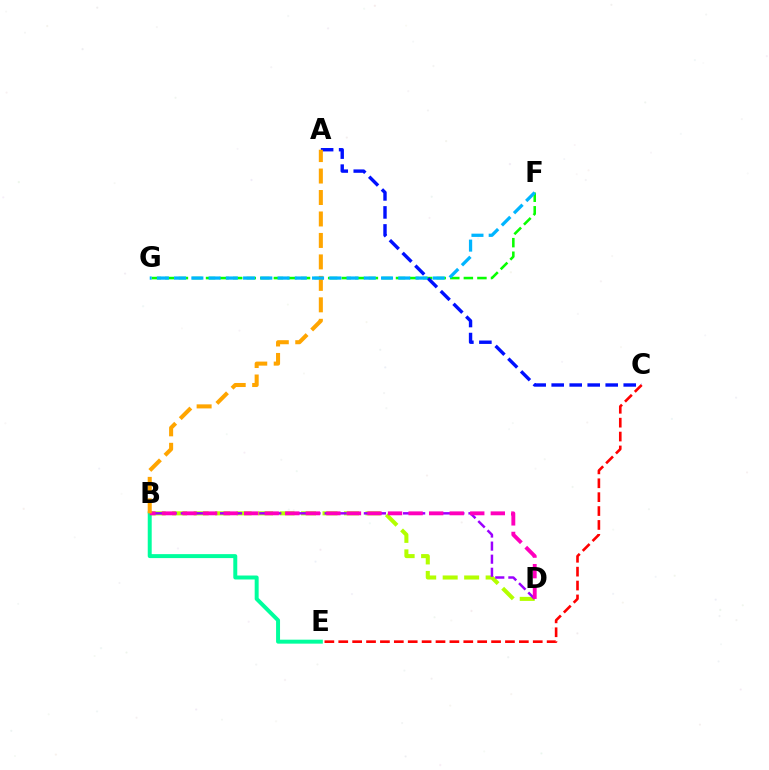{('B', 'D'): [{'color': '#b3ff00', 'line_style': 'dashed', 'thickness': 2.92}, {'color': '#9b00ff', 'line_style': 'dashed', 'thickness': 1.78}, {'color': '#ff00bd', 'line_style': 'dashed', 'thickness': 2.79}], ('F', 'G'): [{'color': '#08ff00', 'line_style': 'dashed', 'thickness': 1.84}, {'color': '#00b5ff', 'line_style': 'dashed', 'thickness': 2.34}], ('A', 'C'): [{'color': '#0010ff', 'line_style': 'dashed', 'thickness': 2.45}], ('B', 'E'): [{'color': '#00ff9d', 'line_style': 'solid', 'thickness': 2.85}], ('A', 'B'): [{'color': '#ffa500', 'line_style': 'dashed', 'thickness': 2.92}], ('C', 'E'): [{'color': '#ff0000', 'line_style': 'dashed', 'thickness': 1.89}]}